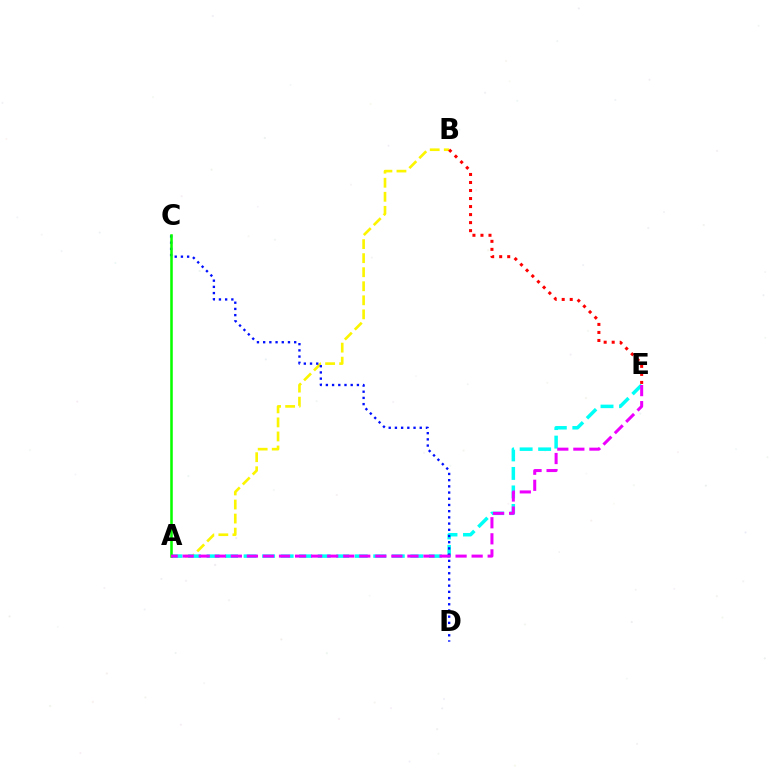{('A', 'B'): [{'color': '#fcf500', 'line_style': 'dashed', 'thickness': 1.91}], ('A', 'E'): [{'color': '#00fff6', 'line_style': 'dashed', 'thickness': 2.52}, {'color': '#ee00ff', 'line_style': 'dashed', 'thickness': 2.18}], ('C', 'D'): [{'color': '#0010ff', 'line_style': 'dotted', 'thickness': 1.69}], ('A', 'C'): [{'color': '#08ff00', 'line_style': 'solid', 'thickness': 1.84}], ('B', 'E'): [{'color': '#ff0000', 'line_style': 'dotted', 'thickness': 2.18}]}